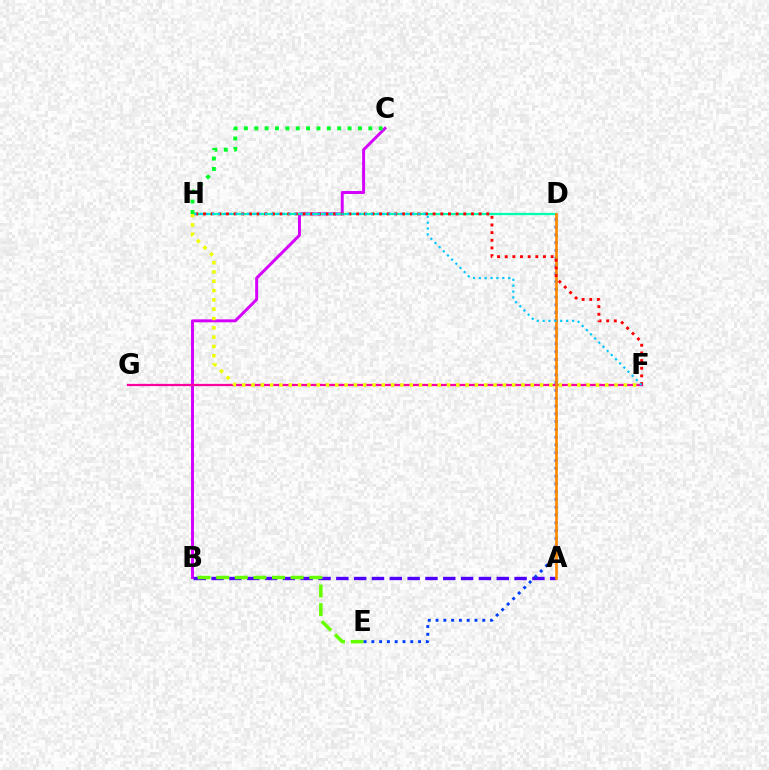{('B', 'C'): [{'color': '#d600ff', 'line_style': 'solid', 'thickness': 2.13}], ('A', 'B'): [{'color': '#4f00ff', 'line_style': 'dashed', 'thickness': 2.42}], ('D', 'H'): [{'color': '#00ffaf', 'line_style': 'solid', 'thickness': 1.64}], ('B', 'E'): [{'color': '#66ff00', 'line_style': 'dashed', 'thickness': 2.53}], ('F', 'G'): [{'color': '#ff00a0', 'line_style': 'solid', 'thickness': 1.63}], ('D', 'E'): [{'color': '#003fff', 'line_style': 'dotted', 'thickness': 2.11}], ('A', 'D'): [{'color': '#ff8800', 'line_style': 'solid', 'thickness': 1.93}], ('F', 'H'): [{'color': '#ff0000', 'line_style': 'dotted', 'thickness': 2.08}, {'color': '#00c7ff', 'line_style': 'dotted', 'thickness': 1.6}, {'color': '#eeff00', 'line_style': 'dotted', 'thickness': 2.53}], ('C', 'H'): [{'color': '#00ff27', 'line_style': 'dotted', 'thickness': 2.82}]}